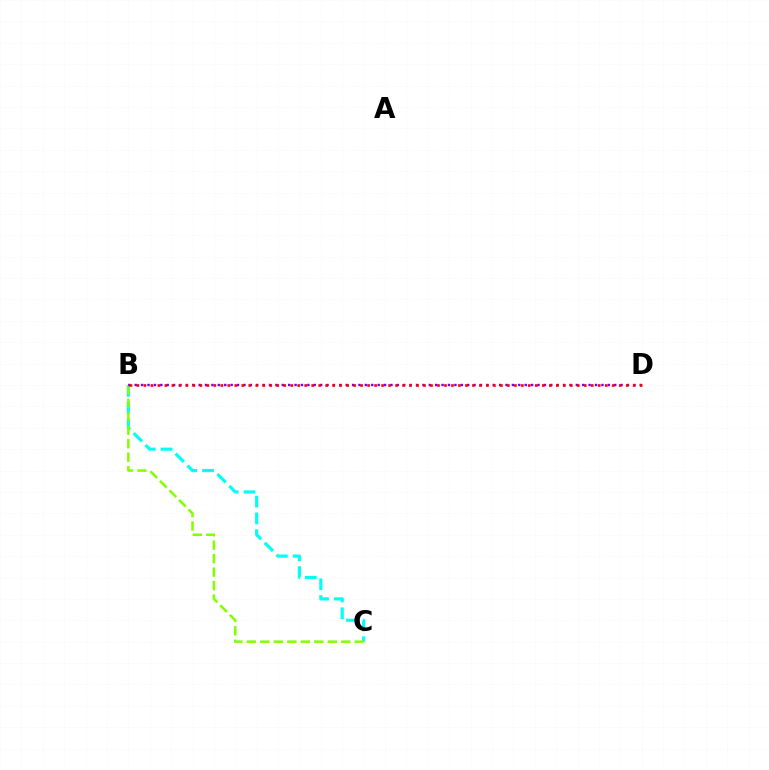{('B', 'C'): [{'color': '#00fff6', 'line_style': 'dashed', 'thickness': 2.28}, {'color': '#84ff00', 'line_style': 'dashed', 'thickness': 1.83}], ('B', 'D'): [{'color': '#7200ff', 'line_style': 'dotted', 'thickness': 1.74}, {'color': '#ff0000', 'line_style': 'dotted', 'thickness': 1.9}]}